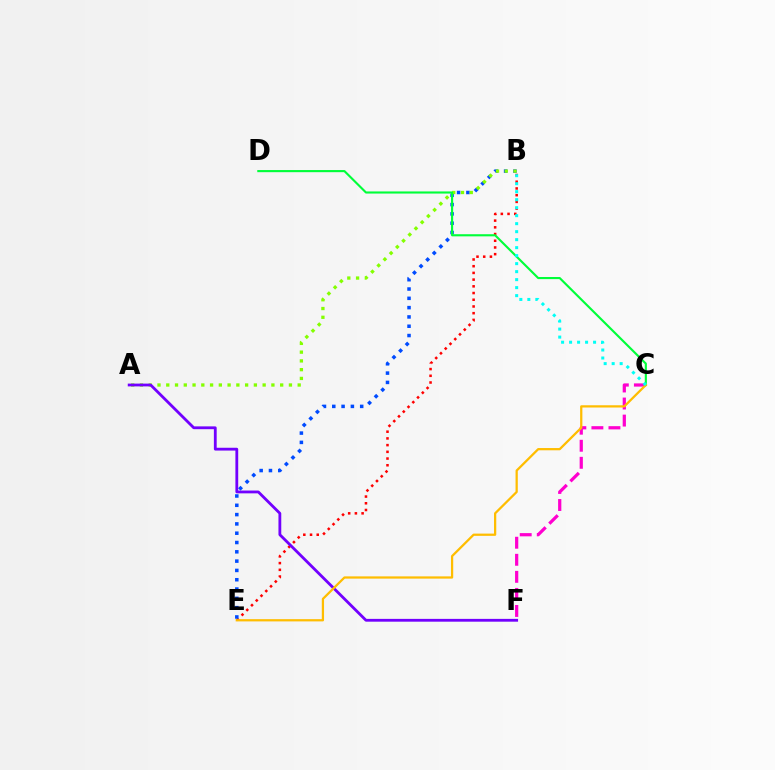{('B', 'E'): [{'color': '#ff0000', 'line_style': 'dotted', 'thickness': 1.82}, {'color': '#004bff', 'line_style': 'dotted', 'thickness': 2.53}], ('A', 'B'): [{'color': '#84ff00', 'line_style': 'dotted', 'thickness': 2.38}], ('C', 'F'): [{'color': '#ff00cf', 'line_style': 'dashed', 'thickness': 2.32}], ('A', 'F'): [{'color': '#7200ff', 'line_style': 'solid', 'thickness': 2.02}], ('C', 'D'): [{'color': '#00ff39', 'line_style': 'solid', 'thickness': 1.53}], ('C', 'E'): [{'color': '#ffbd00', 'line_style': 'solid', 'thickness': 1.62}], ('B', 'C'): [{'color': '#00fff6', 'line_style': 'dotted', 'thickness': 2.17}]}